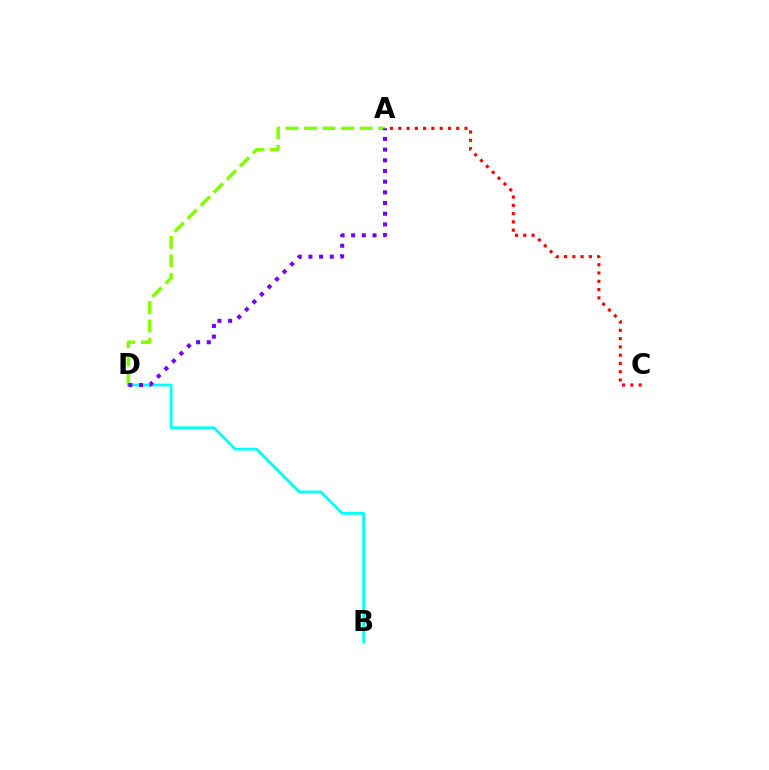{('B', 'D'): [{'color': '#00fff6', 'line_style': 'solid', 'thickness': 1.99}], ('A', 'D'): [{'color': '#84ff00', 'line_style': 'dashed', 'thickness': 2.51}, {'color': '#7200ff', 'line_style': 'dotted', 'thickness': 2.9}], ('A', 'C'): [{'color': '#ff0000', 'line_style': 'dotted', 'thickness': 2.25}]}